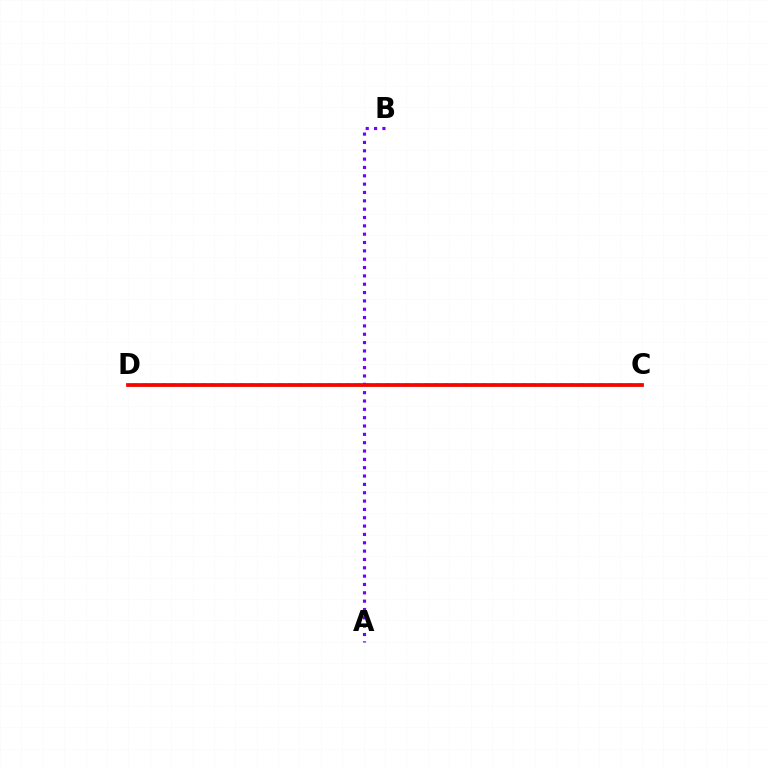{('C', 'D'): [{'color': '#00fff6', 'line_style': 'solid', 'thickness': 1.95}, {'color': '#84ff00', 'line_style': 'dotted', 'thickness': 2.64}, {'color': '#ff0000', 'line_style': 'solid', 'thickness': 2.69}], ('A', 'B'): [{'color': '#7200ff', 'line_style': 'dotted', 'thickness': 2.27}]}